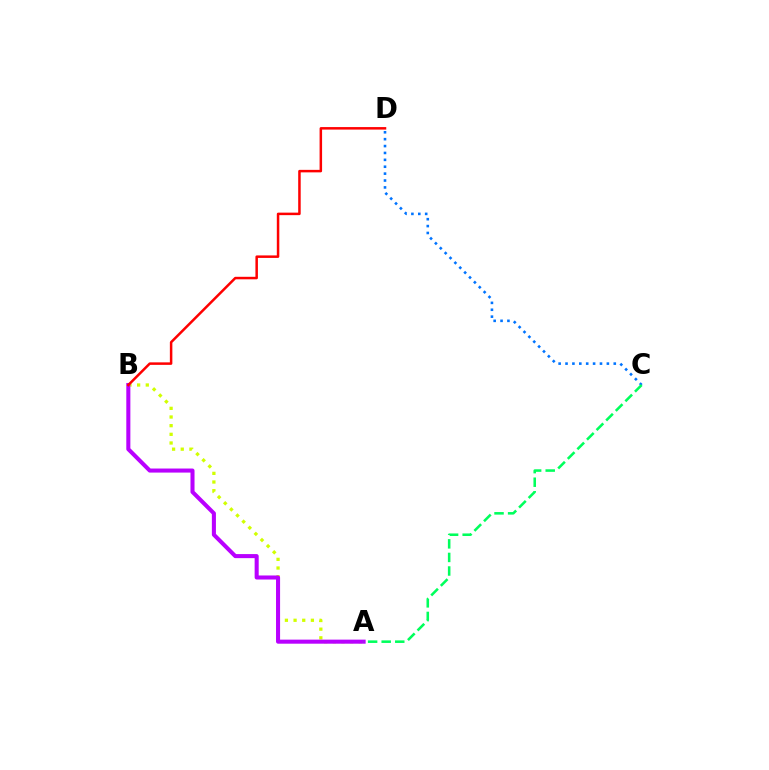{('A', 'B'): [{'color': '#d1ff00', 'line_style': 'dotted', 'thickness': 2.35}, {'color': '#b900ff', 'line_style': 'solid', 'thickness': 2.92}], ('B', 'D'): [{'color': '#ff0000', 'line_style': 'solid', 'thickness': 1.8}], ('C', 'D'): [{'color': '#0074ff', 'line_style': 'dotted', 'thickness': 1.87}], ('A', 'C'): [{'color': '#00ff5c', 'line_style': 'dashed', 'thickness': 1.84}]}